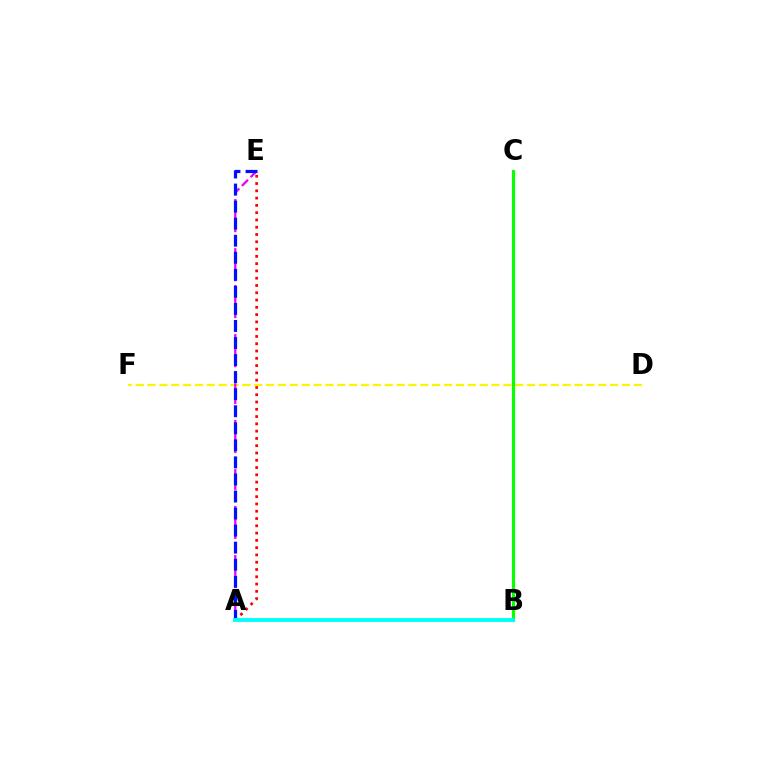{('A', 'E'): [{'color': '#ff0000', 'line_style': 'dotted', 'thickness': 1.98}, {'color': '#ee00ff', 'line_style': 'dashed', 'thickness': 1.67}, {'color': '#0010ff', 'line_style': 'dashed', 'thickness': 2.32}], ('D', 'F'): [{'color': '#fcf500', 'line_style': 'dashed', 'thickness': 1.61}], ('B', 'C'): [{'color': '#08ff00', 'line_style': 'solid', 'thickness': 2.27}], ('A', 'B'): [{'color': '#00fff6', 'line_style': 'solid', 'thickness': 2.78}]}